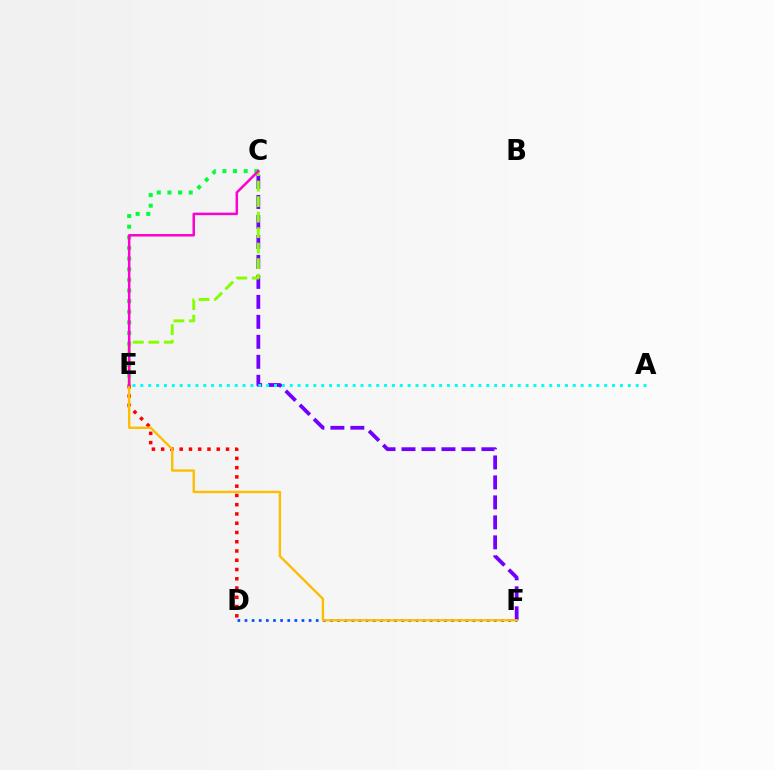{('C', 'F'): [{'color': '#7200ff', 'line_style': 'dashed', 'thickness': 2.71}], ('D', 'E'): [{'color': '#ff0000', 'line_style': 'dotted', 'thickness': 2.52}], ('C', 'E'): [{'color': '#00ff39', 'line_style': 'dotted', 'thickness': 2.89}, {'color': '#84ff00', 'line_style': 'dashed', 'thickness': 2.11}, {'color': '#ff00cf', 'line_style': 'solid', 'thickness': 1.8}], ('D', 'F'): [{'color': '#004bff', 'line_style': 'dotted', 'thickness': 1.94}], ('E', 'F'): [{'color': '#ffbd00', 'line_style': 'solid', 'thickness': 1.71}], ('A', 'E'): [{'color': '#00fff6', 'line_style': 'dotted', 'thickness': 2.14}]}